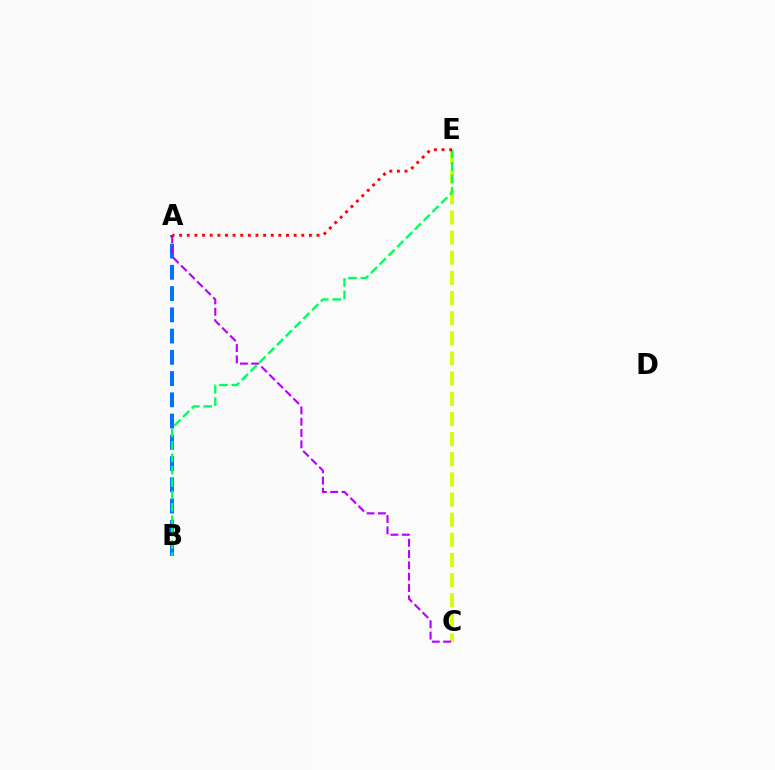{('C', 'E'): [{'color': '#d1ff00', 'line_style': 'dashed', 'thickness': 2.74}], ('A', 'B'): [{'color': '#0074ff', 'line_style': 'dashed', 'thickness': 2.89}], ('A', 'C'): [{'color': '#b900ff', 'line_style': 'dashed', 'thickness': 1.54}], ('B', 'E'): [{'color': '#00ff5c', 'line_style': 'dashed', 'thickness': 1.68}], ('A', 'E'): [{'color': '#ff0000', 'line_style': 'dotted', 'thickness': 2.07}]}